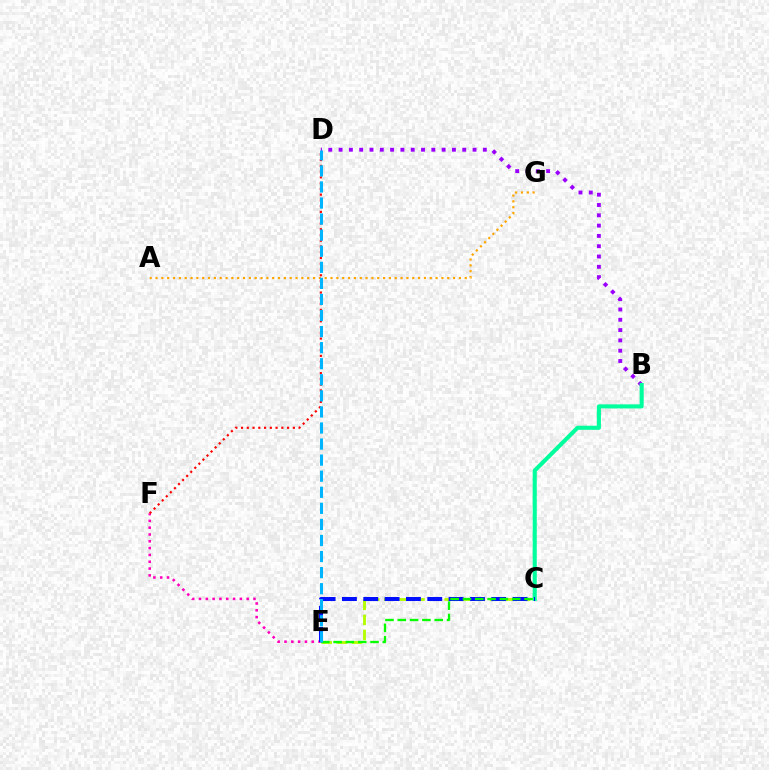{('B', 'D'): [{'color': '#9b00ff', 'line_style': 'dotted', 'thickness': 2.8}], ('E', 'F'): [{'color': '#ff00bd', 'line_style': 'dotted', 'thickness': 1.85}], ('A', 'G'): [{'color': '#ffa500', 'line_style': 'dotted', 'thickness': 1.59}], ('C', 'E'): [{'color': '#b3ff00', 'line_style': 'dashed', 'thickness': 2.05}, {'color': '#0010ff', 'line_style': 'dashed', 'thickness': 2.9}, {'color': '#08ff00', 'line_style': 'dashed', 'thickness': 1.67}], ('B', 'C'): [{'color': '#00ff9d', 'line_style': 'solid', 'thickness': 2.95}], ('D', 'F'): [{'color': '#ff0000', 'line_style': 'dotted', 'thickness': 1.56}], ('D', 'E'): [{'color': '#00b5ff', 'line_style': 'dashed', 'thickness': 2.18}]}